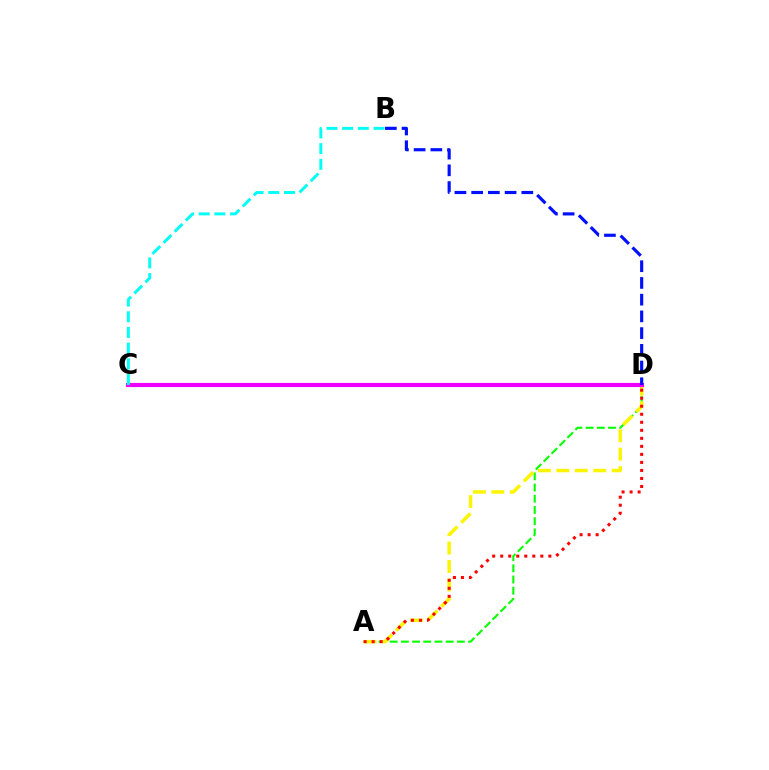{('A', 'D'): [{'color': '#08ff00', 'line_style': 'dashed', 'thickness': 1.52}, {'color': '#fcf500', 'line_style': 'dashed', 'thickness': 2.51}, {'color': '#ff0000', 'line_style': 'dotted', 'thickness': 2.18}], ('C', 'D'): [{'color': '#ee00ff', 'line_style': 'solid', 'thickness': 2.99}], ('B', 'C'): [{'color': '#00fff6', 'line_style': 'dashed', 'thickness': 2.13}], ('B', 'D'): [{'color': '#0010ff', 'line_style': 'dashed', 'thickness': 2.27}]}